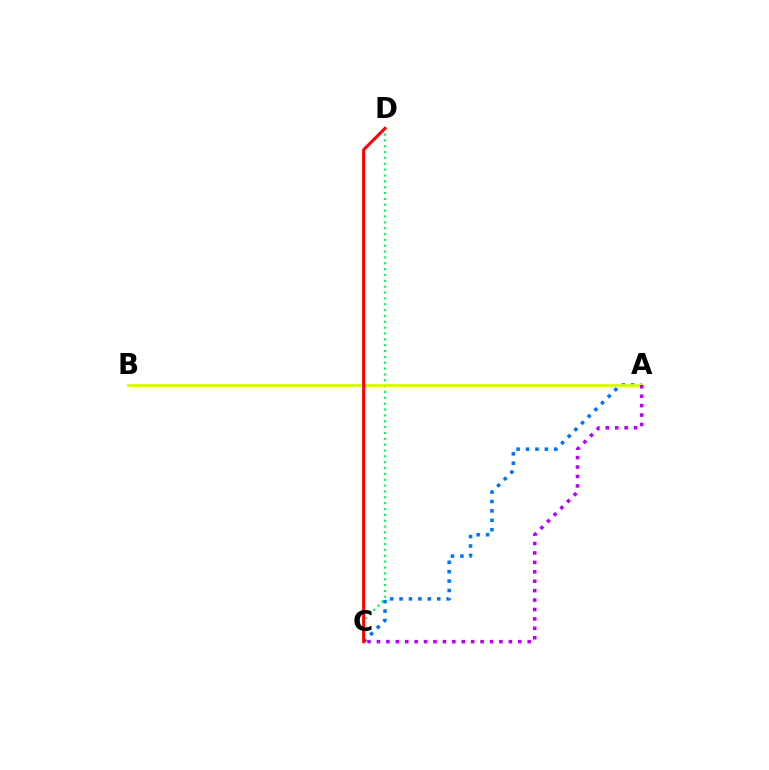{('C', 'D'): [{'color': '#00ff5c', 'line_style': 'dotted', 'thickness': 1.59}, {'color': '#ff0000', 'line_style': 'solid', 'thickness': 2.15}], ('A', 'C'): [{'color': '#0074ff', 'line_style': 'dotted', 'thickness': 2.56}, {'color': '#b900ff', 'line_style': 'dotted', 'thickness': 2.56}], ('A', 'B'): [{'color': '#d1ff00', 'line_style': 'solid', 'thickness': 1.99}]}